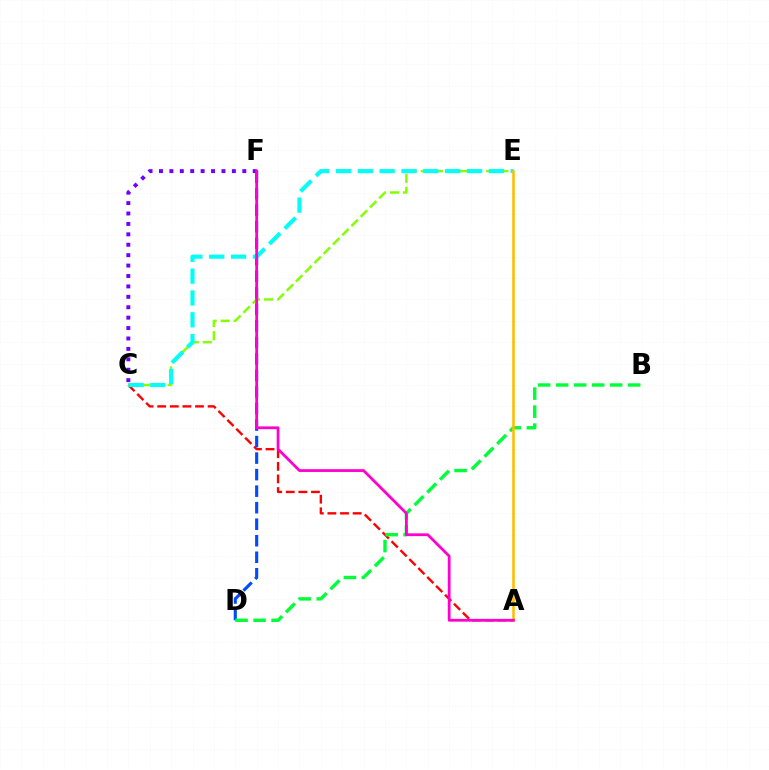{('A', 'C'): [{'color': '#ff0000', 'line_style': 'dashed', 'thickness': 1.71}], ('C', 'E'): [{'color': '#84ff00', 'line_style': 'dashed', 'thickness': 1.78}, {'color': '#00fff6', 'line_style': 'dashed', 'thickness': 2.97}], ('D', 'F'): [{'color': '#004bff', 'line_style': 'dashed', 'thickness': 2.25}], ('B', 'D'): [{'color': '#00ff39', 'line_style': 'dashed', 'thickness': 2.45}], ('C', 'F'): [{'color': '#7200ff', 'line_style': 'dotted', 'thickness': 2.83}], ('A', 'E'): [{'color': '#ffbd00', 'line_style': 'solid', 'thickness': 1.85}], ('A', 'F'): [{'color': '#ff00cf', 'line_style': 'solid', 'thickness': 2.0}]}